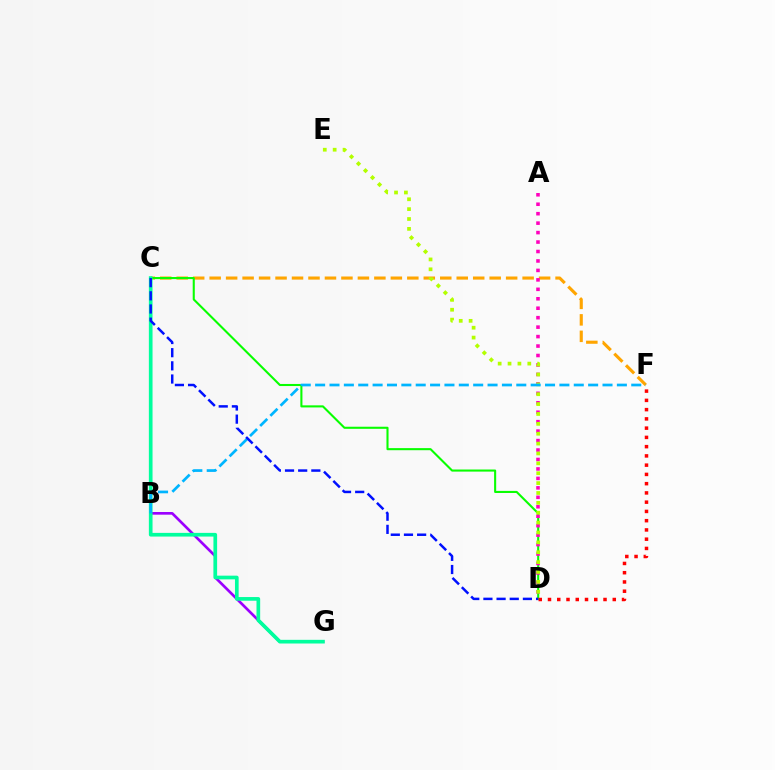{('C', 'F'): [{'color': '#ffa500', 'line_style': 'dashed', 'thickness': 2.24}], ('C', 'D'): [{'color': '#08ff00', 'line_style': 'solid', 'thickness': 1.5}, {'color': '#0010ff', 'line_style': 'dashed', 'thickness': 1.79}], ('D', 'F'): [{'color': '#ff0000', 'line_style': 'dotted', 'thickness': 2.51}], ('A', 'D'): [{'color': '#ff00bd', 'line_style': 'dotted', 'thickness': 2.57}], ('D', 'E'): [{'color': '#b3ff00', 'line_style': 'dotted', 'thickness': 2.68}], ('B', 'G'): [{'color': '#9b00ff', 'line_style': 'solid', 'thickness': 1.92}], ('C', 'G'): [{'color': '#00ff9d', 'line_style': 'solid', 'thickness': 2.65}], ('B', 'F'): [{'color': '#00b5ff', 'line_style': 'dashed', 'thickness': 1.95}]}